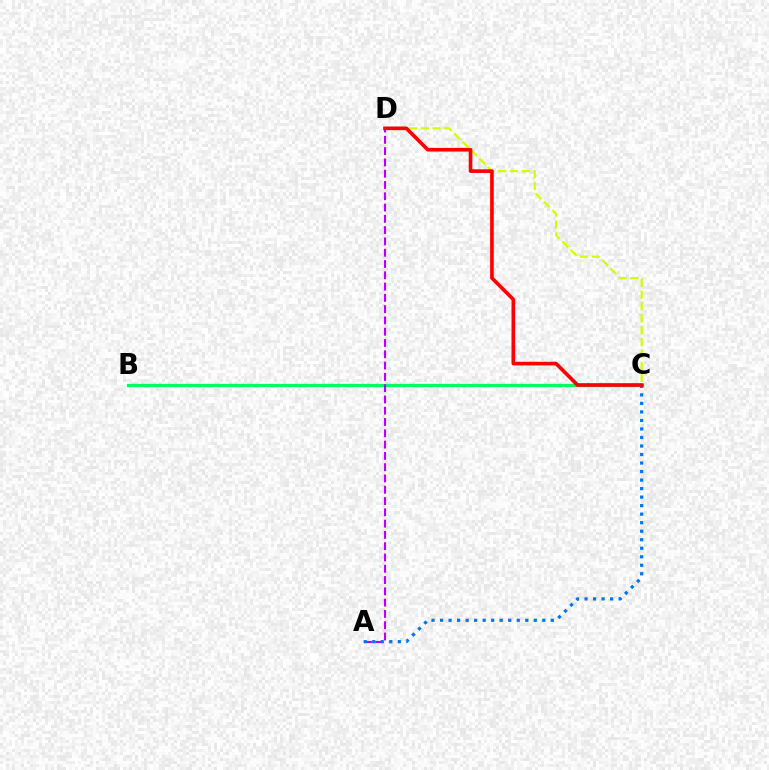{('B', 'C'): [{'color': '#00ff5c', 'line_style': 'solid', 'thickness': 2.36}], ('C', 'D'): [{'color': '#d1ff00', 'line_style': 'dashed', 'thickness': 1.61}, {'color': '#ff0000', 'line_style': 'solid', 'thickness': 2.63}], ('A', 'D'): [{'color': '#b900ff', 'line_style': 'dashed', 'thickness': 1.53}], ('A', 'C'): [{'color': '#0074ff', 'line_style': 'dotted', 'thickness': 2.31}]}